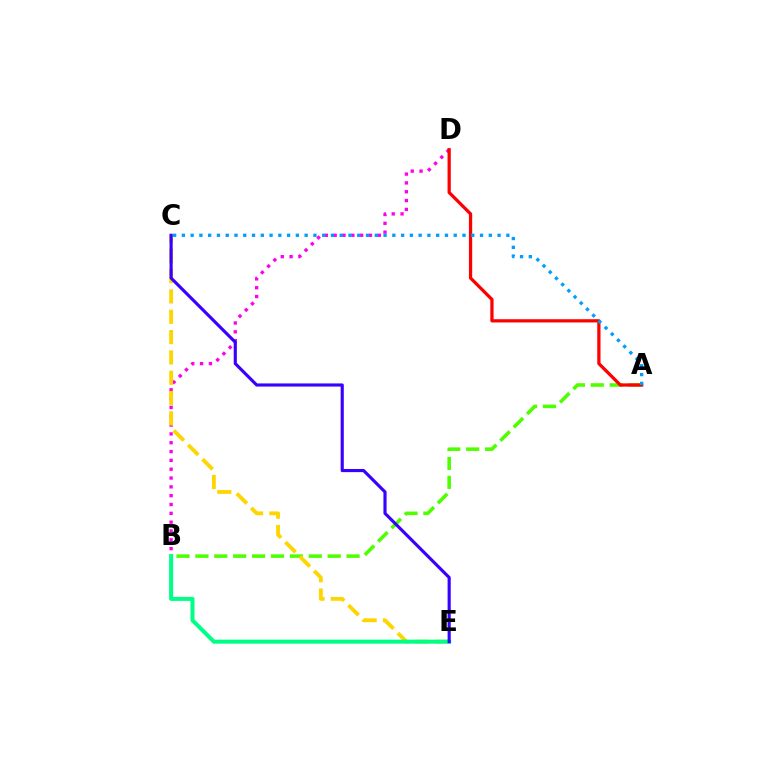{('A', 'B'): [{'color': '#4fff00', 'line_style': 'dashed', 'thickness': 2.57}], ('B', 'D'): [{'color': '#ff00ed', 'line_style': 'dotted', 'thickness': 2.4}], ('A', 'D'): [{'color': '#ff0000', 'line_style': 'solid', 'thickness': 2.34}], ('C', 'E'): [{'color': '#ffd500', 'line_style': 'dashed', 'thickness': 2.76}, {'color': '#3700ff', 'line_style': 'solid', 'thickness': 2.26}], ('A', 'C'): [{'color': '#009eff', 'line_style': 'dotted', 'thickness': 2.38}], ('B', 'E'): [{'color': '#00ff86', 'line_style': 'solid', 'thickness': 2.9}]}